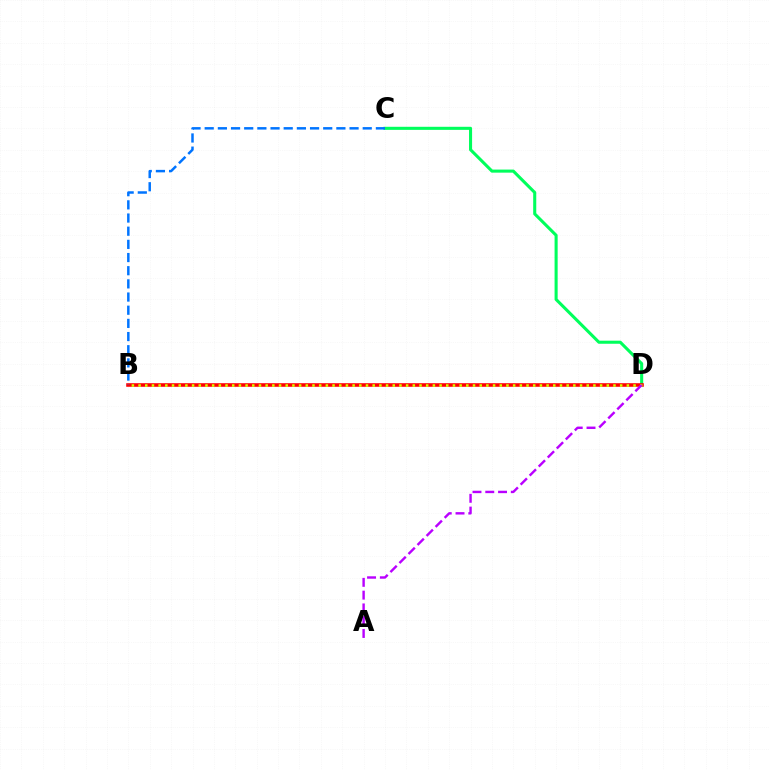{('C', 'D'): [{'color': '#00ff5c', 'line_style': 'solid', 'thickness': 2.21}], ('B', 'D'): [{'color': '#ff0000', 'line_style': 'solid', 'thickness': 2.58}, {'color': '#d1ff00', 'line_style': 'dotted', 'thickness': 1.82}], ('B', 'C'): [{'color': '#0074ff', 'line_style': 'dashed', 'thickness': 1.79}], ('A', 'D'): [{'color': '#b900ff', 'line_style': 'dashed', 'thickness': 1.74}]}